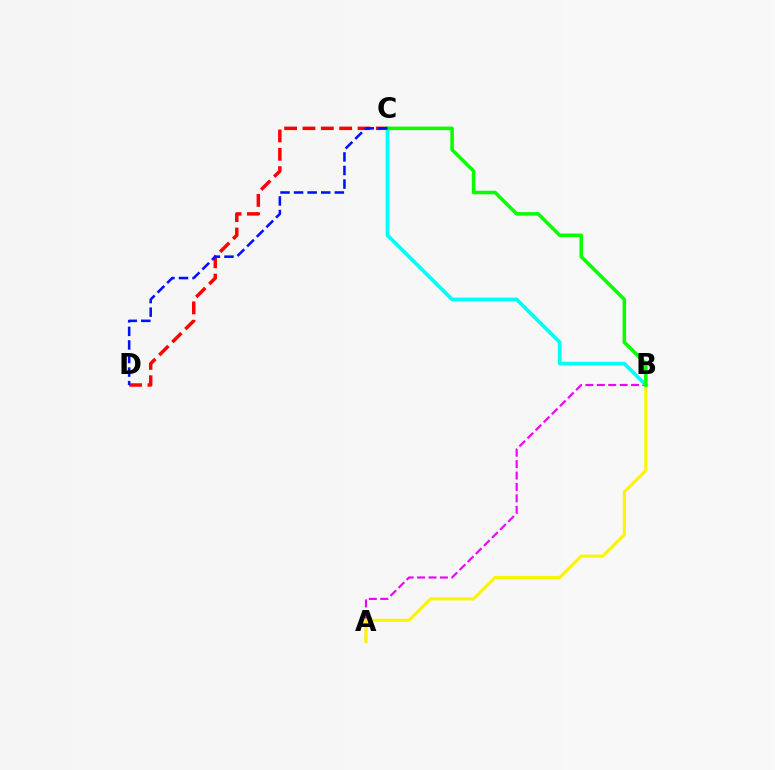{('A', 'B'): [{'color': '#ee00ff', 'line_style': 'dashed', 'thickness': 1.55}, {'color': '#fcf500', 'line_style': 'solid', 'thickness': 2.22}], ('C', 'D'): [{'color': '#ff0000', 'line_style': 'dashed', 'thickness': 2.49}, {'color': '#0010ff', 'line_style': 'dashed', 'thickness': 1.84}], ('B', 'C'): [{'color': '#00fff6', 'line_style': 'solid', 'thickness': 2.65}, {'color': '#08ff00', 'line_style': 'solid', 'thickness': 2.55}]}